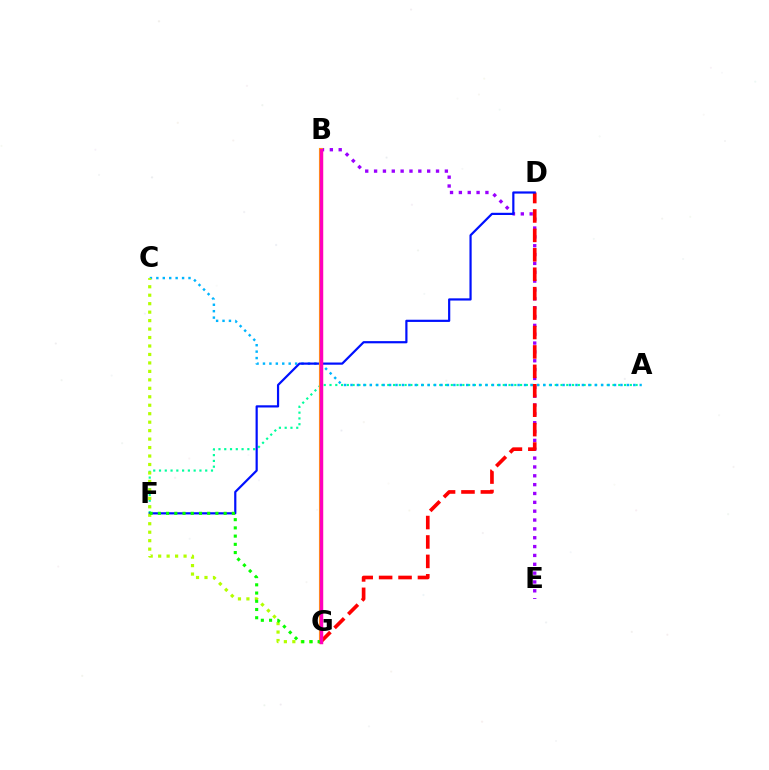{('A', 'F'): [{'color': '#00ff9d', 'line_style': 'dotted', 'thickness': 1.57}], ('B', 'E'): [{'color': '#9b00ff', 'line_style': 'dotted', 'thickness': 2.4}], ('A', 'C'): [{'color': '#00b5ff', 'line_style': 'dotted', 'thickness': 1.75}], ('D', 'G'): [{'color': '#ff0000', 'line_style': 'dashed', 'thickness': 2.64}], ('D', 'F'): [{'color': '#0010ff', 'line_style': 'solid', 'thickness': 1.59}], ('B', 'G'): [{'color': '#ffa500', 'line_style': 'solid', 'thickness': 2.97}, {'color': '#ff00bd', 'line_style': 'solid', 'thickness': 2.45}], ('C', 'G'): [{'color': '#b3ff00', 'line_style': 'dotted', 'thickness': 2.3}], ('F', 'G'): [{'color': '#08ff00', 'line_style': 'dotted', 'thickness': 2.23}]}